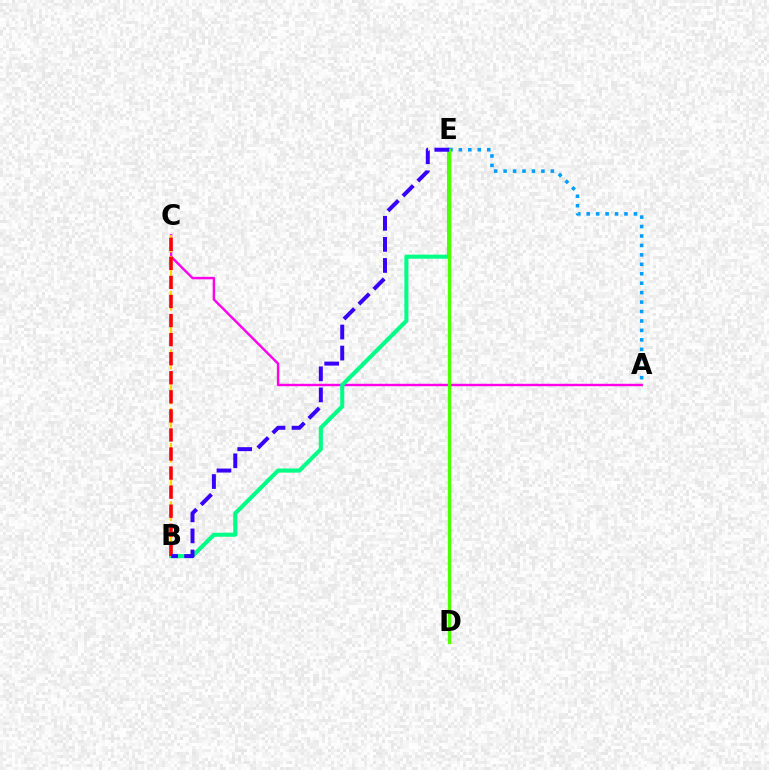{('A', 'C'): [{'color': '#ff00ed', 'line_style': 'solid', 'thickness': 1.74}], ('B', 'E'): [{'color': '#00ff86', 'line_style': 'solid', 'thickness': 2.95}, {'color': '#3700ff', 'line_style': 'dashed', 'thickness': 2.86}], ('A', 'E'): [{'color': '#009eff', 'line_style': 'dotted', 'thickness': 2.57}], ('D', 'E'): [{'color': '#4fff00', 'line_style': 'solid', 'thickness': 2.38}], ('B', 'C'): [{'color': '#ffd500', 'line_style': 'dashed', 'thickness': 1.59}, {'color': '#ff0000', 'line_style': 'dashed', 'thickness': 2.59}]}